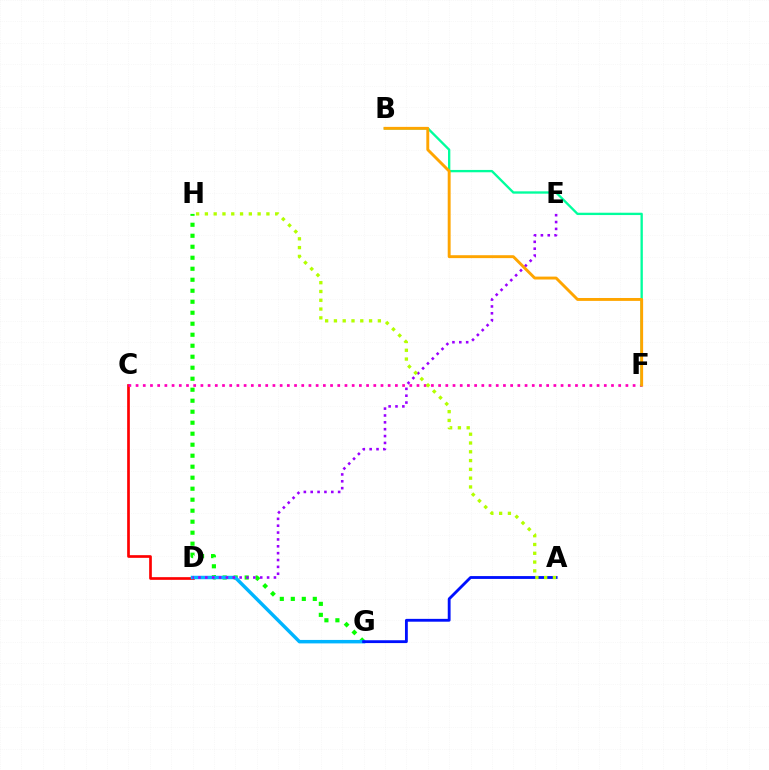{('C', 'D'): [{'color': '#ff0000', 'line_style': 'solid', 'thickness': 1.93}], ('G', 'H'): [{'color': '#08ff00', 'line_style': 'dotted', 'thickness': 2.99}], ('D', 'G'): [{'color': '#00b5ff', 'line_style': 'solid', 'thickness': 2.49}], ('A', 'G'): [{'color': '#0010ff', 'line_style': 'solid', 'thickness': 2.04}], ('C', 'F'): [{'color': '#ff00bd', 'line_style': 'dotted', 'thickness': 1.96}], ('D', 'E'): [{'color': '#9b00ff', 'line_style': 'dotted', 'thickness': 1.86}], ('B', 'F'): [{'color': '#00ff9d', 'line_style': 'solid', 'thickness': 1.68}, {'color': '#ffa500', 'line_style': 'solid', 'thickness': 2.09}], ('A', 'H'): [{'color': '#b3ff00', 'line_style': 'dotted', 'thickness': 2.39}]}